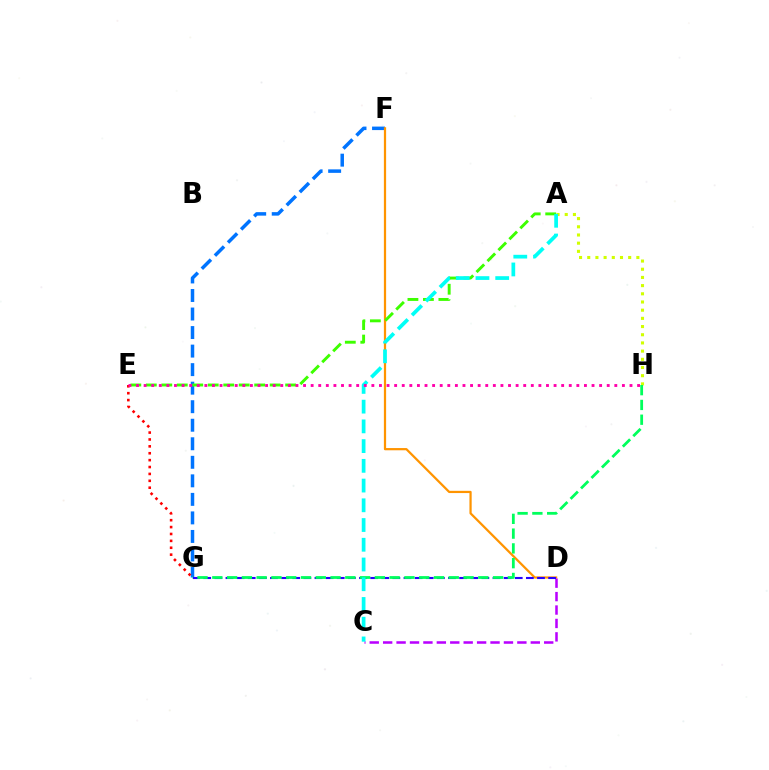{('F', 'G'): [{'color': '#0074ff', 'line_style': 'dashed', 'thickness': 2.52}], ('A', 'H'): [{'color': '#d1ff00', 'line_style': 'dotted', 'thickness': 2.22}], ('D', 'F'): [{'color': '#ff9400', 'line_style': 'solid', 'thickness': 1.61}], ('C', 'D'): [{'color': '#b900ff', 'line_style': 'dashed', 'thickness': 1.82}], ('A', 'E'): [{'color': '#3dff00', 'line_style': 'dashed', 'thickness': 2.1}], ('E', 'G'): [{'color': '#ff0000', 'line_style': 'dotted', 'thickness': 1.87}], ('D', 'G'): [{'color': '#2500ff', 'line_style': 'dashed', 'thickness': 1.51}], ('G', 'H'): [{'color': '#00ff5c', 'line_style': 'dashed', 'thickness': 2.01}], ('A', 'C'): [{'color': '#00fff6', 'line_style': 'dashed', 'thickness': 2.68}], ('E', 'H'): [{'color': '#ff00ac', 'line_style': 'dotted', 'thickness': 2.06}]}